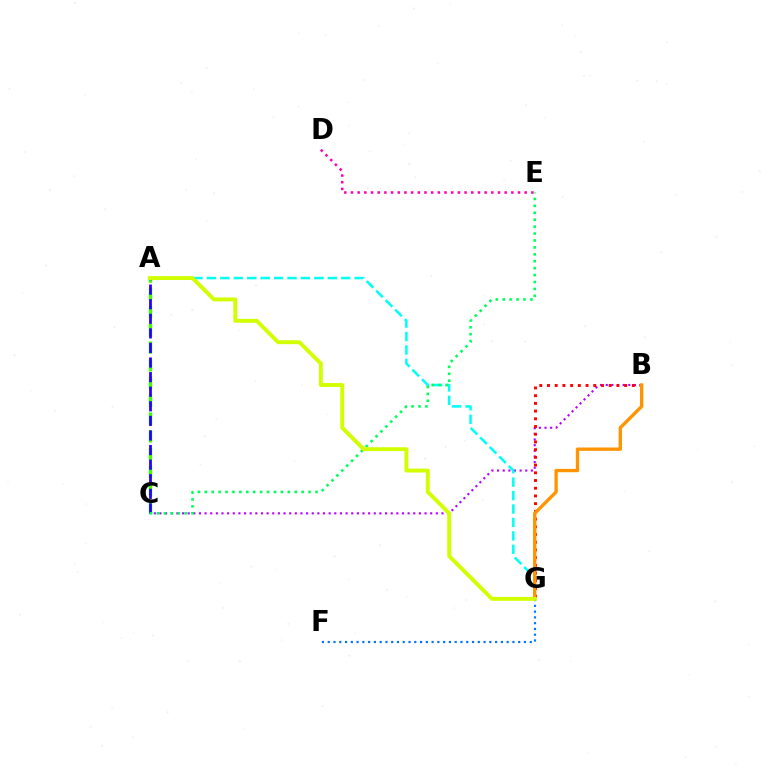{('B', 'C'): [{'color': '#b900ff', 'line_style': 'dotted', 'thickness': 1.53}], ('B', 'G'): [{'color': '#ff0000', 'line_style': 'dotted', 'thickness': 2.1}, {'color': '#ff9400', 'line_style': 'solid', 'thickness': 2.41}], ('A', 'C'): [{'color': '#3dff00', 'line_style': 'dashed', 'thickness': 2.41}, {'color': '#2500ff', 'line_style': 'dashed', 'thickness': 1.98}], ('A', 'G'): [{'color': '#00fff6', 'line_style': 'dashed', 'thickness': 1.83}, {'color': '#d1ff00', 'line_style': 'solid', 'thickness': 2.8}], ('F', 'G'): [{'color': '#0074ff', 'line_style': 'dotted', 'thickness': 1.57}], ('D', 'E'): [{'color': '#ff00ac', 'line_style': 'dotted', 'thickness': 1.82}], ('C', 'E'): [{'color': '#00ff5c', 'line_style': 'dotted', 'thickness': 1.88}]}